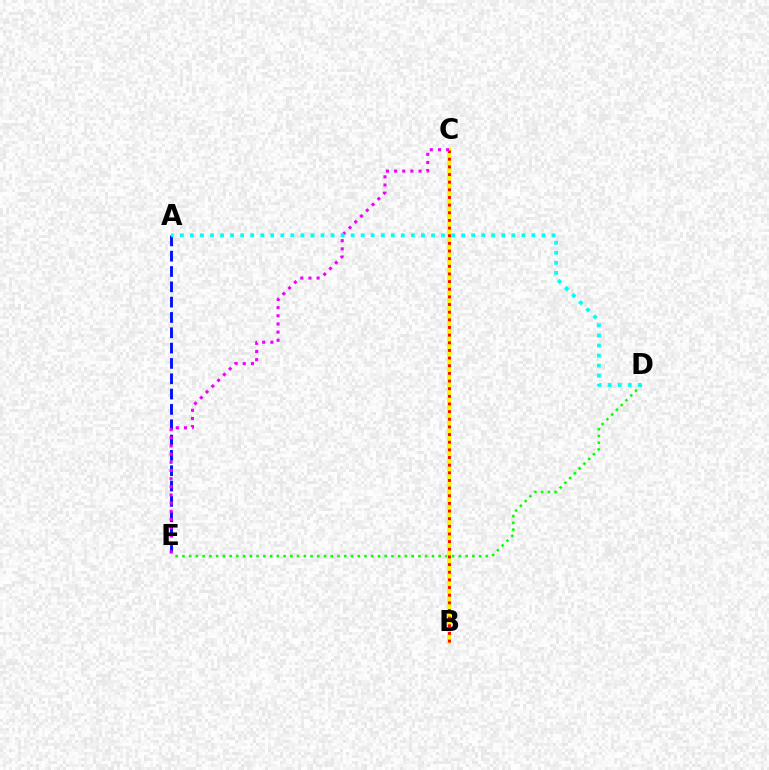{('D', 'E'): [{'color': '#08ff00', 'line_style': 'dotted', 'thickness': 1.83}], ('B', 'C'): [{'color': '#fcf500', 'line_style': 'solid', 'thickness': 2.95}, {'color': '#ff0000', 'line_style': 'dotted', 'thickness': 2.08}], ('A', 'E'): [{'color': '#0010ff', 'line_style': 'dashed', 'thickness': 2.08}], ('C', 'E'): [{'color': '#ee00ff', 'line_style': 'dotted', 'thickness': 2.22}], ('A', 'D'): [{'color': '#00fff6', 'line_style': 'dotted', 'thickness': 2.73}]}